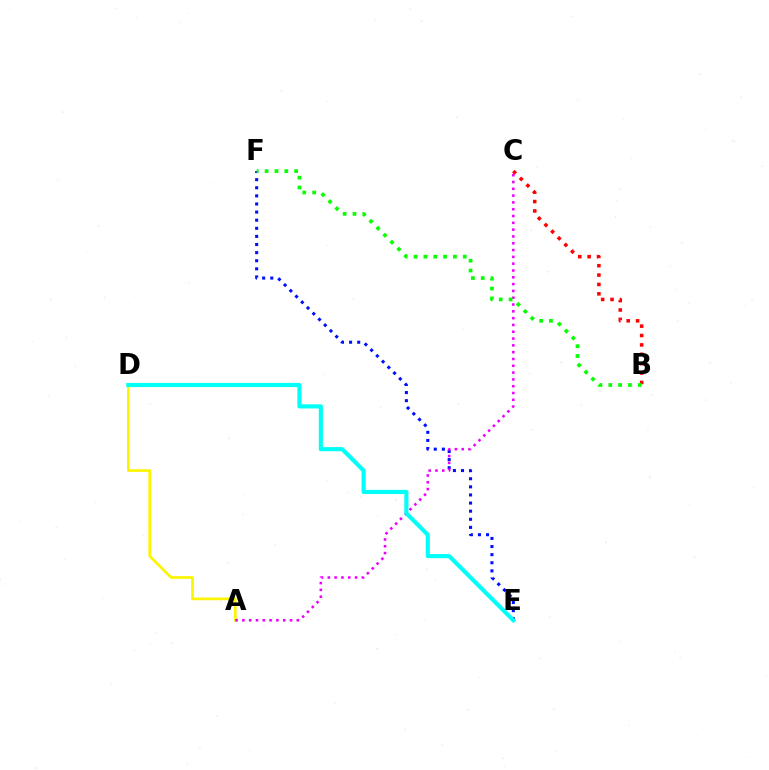{('B', 'C'): [{'color': '#ff0000', 'line_style': 'dotted', 'thickness': 2.55}], ('E', 'F'): [{'color': '#0010ff', 'line_style': 'dotted', 'thickness': 2.2}], ('A', 'D'): [{'color': '#fcf500', 'line_style': 'solid', 'thickness': 1.94}], ('A', 'C'): [{'color': '#ee00ff', 'line_style': 'dotted', 'thickness': 1.85}], ('B', 'F'): [{'color': '#08ff00', 'line_style': 'dotted', 'thickness': 2.67}], ('D', 'E'): [{'color': '#00fff6', 'line_style': 'solid', 'thickness': 2.97}]}